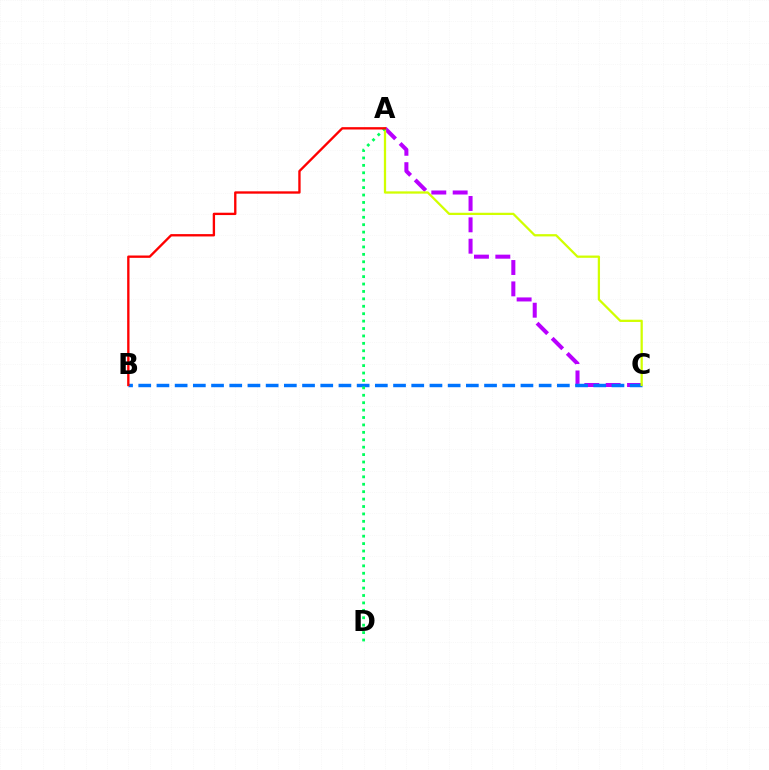{('A', 'C'): [{'color': '#b900ff', 'line_style': 'dashed', 'thickness': 2.9}, {'color': '#d1ff00', 'line_style': 'solid', 'thickness': 1.63}], ('B', 'C'): [{'color': '#0074ff', 'line_style': 'dashed', 'thickness': 2.47}], ('A', 'D'): [{'color': '#00ff5c', 'line_style': 'dotted', 'thickness': 2.01}], ('A', 'B'): [{'color': '#ff0000', 'line_style': 'solid', 'thickness': 1.69}]}